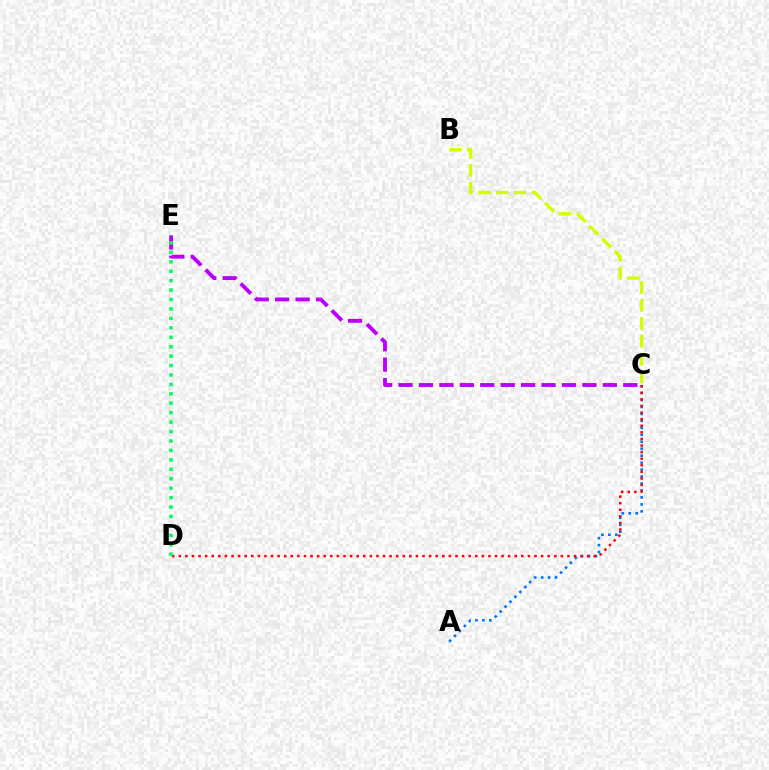{('C', 'E'): [{'color': '#b900ff', 'line_style': 'dashed', 'thickness': 2.78}], ('A', 'C'): [{'color': '#0074ff', 'line_style': 'dotted', 'thickness': 1.89}], ('C', 'D'): [{'color': '#ff0000', 'line_style': 'dotted', 'thickness': 1.79}], ('D', 'E'): [{'color': '#00ff5c', 'line_style': 'dotted', 'thickness': 2.56}], ('B', 'C'): [{'color': '#d1ff00', 'line_style': 'dashed', 'thickness': 2.43}]}